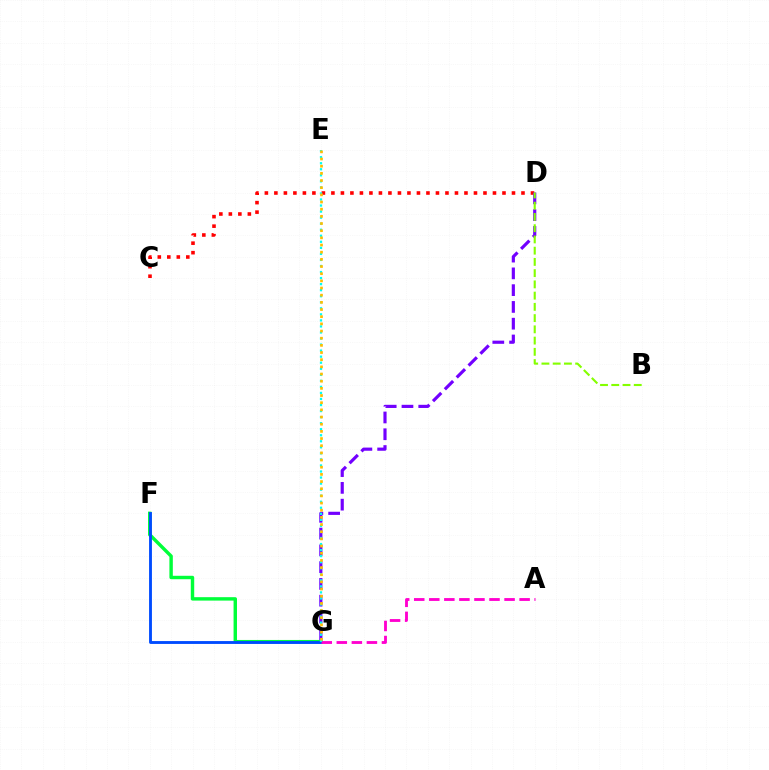{('F', 'G'): [{'color': '#00ff39', 'line_style': 'solid', 'thickness': 2.47}, {'color': '#004bff', 'line_style': 'solid', 'thickness': 2.06}], ('C', 'D'): [{'color': '#ff0000', 'line_style': 'dotted', 'thickness': 2.58}], ('D', 'G'): [{'color': '#7200ff', 'line_style': 'dashed', 'thickness': 2.28}], ('A', 'G'): [{'color': '#ff00cf', 'line_style': 'dashed', 'thickness': 2.05}], ('E', 'G'): [{'color': '#00fff6', 'line_style': 'dotted', 'thickness': 1.64}, {'color': '#ffbd00', 'line_style': 'dotted', 'thickness': 1.95}], ('B', 'D'): [{'color': '#84ff00', 'line_style': 'dashed', 'thickness': 1.53}]}